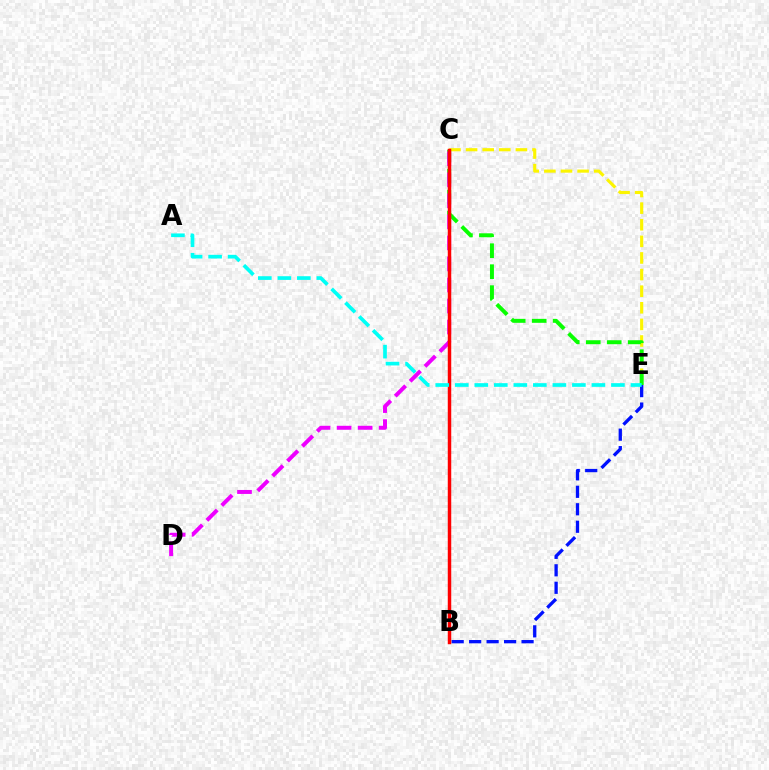{('C', 'E'): [{'color': '#fcf500', 'line_style': 'dashed', 'thickness': 2.26}, {'color': '#08ff00', 'line_style': 'dashed', 'thickness': 2.85}], ('C', 'D'): [{'color': '#ee00ff', 'line_style': 'dashed', 'thickness': 2.86}], ('B', 'E'): [{'color': '#0010ff', 'line_style': 'dashed', 'thickness': 2.37}], ('B', 'C'): [{'color': '#ff0000', 'line_style': 'solid', 'thickness': 2.49}], ('A', 'E'): [{'color': '#00fff6', 'line_style': 'dashed', 'thickness': 2.65}]}